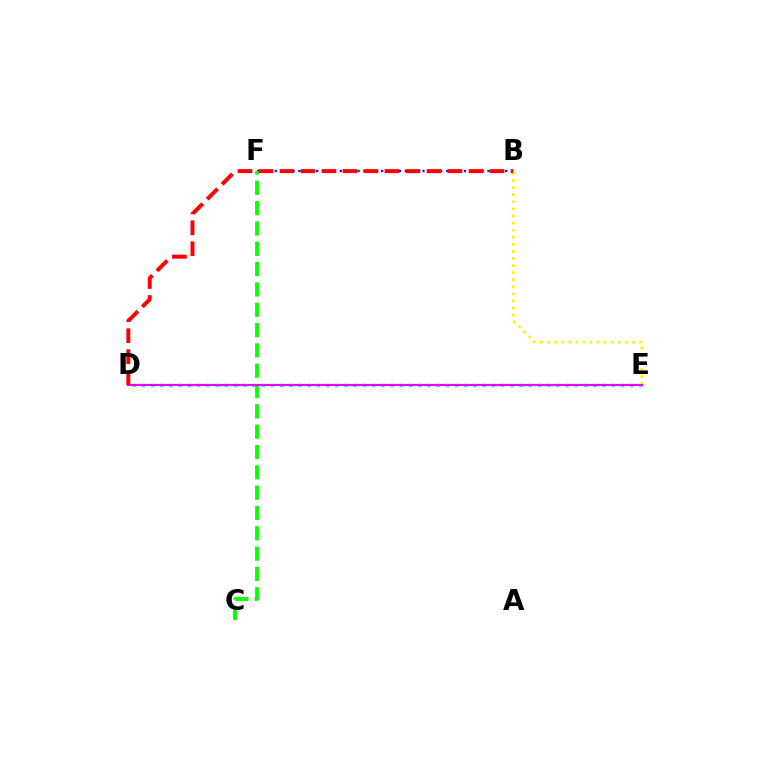{('B', 'F'): [{'color': '#0010ff', 'line_style': 'dotted', 'thickness': 1.61}], ('D', 'E'): [{'color': '#00fff6', 'line_style': 'dotted', 'thickness': 2.5}, {'color': '#ee00ff', 'line_style': 'solid', 'thickness': 1.52}], ('C', 'F'): [{'color': '#08ff00', 'line_style': 'dashed', 'thickness': 2.76}], ('B', 'E'): [{'color': '#fcf500', 'line_style': 'dotted', 'thickness': 1.93}], ('B', 'D'): [{'color': '#ff0000', 'line_style': 'dashed', 'thickness': 2.85}]}